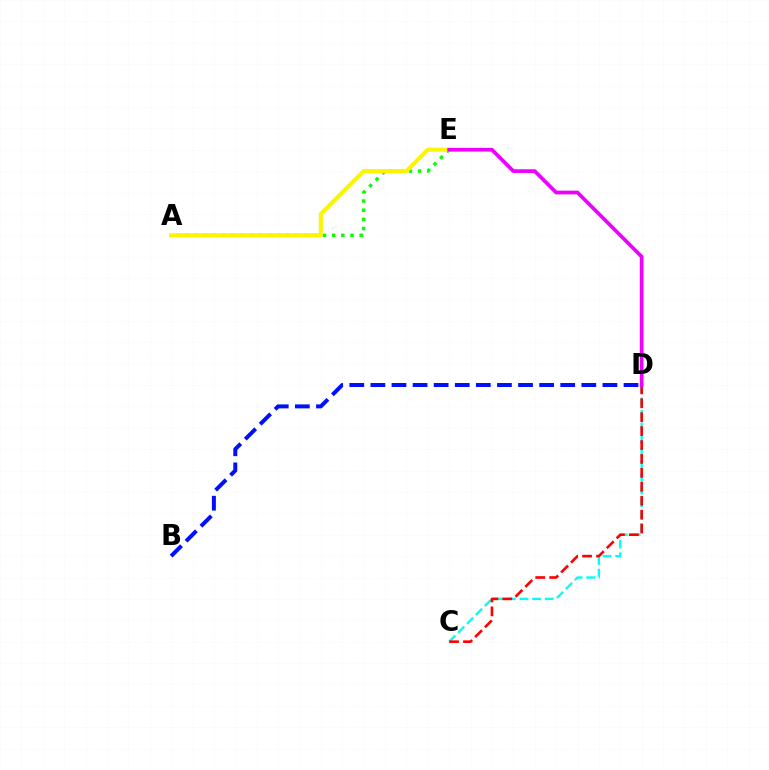{('A', 'E'): [{'color': '#08ff00', 'line_style': 'dotted', 'thickness': 2.49}, {'color': '#fcf500', 'line_style': 'solid', 'thickness': 2.92}], ('C', 'D'): [{'color': '#00fff6', 'line_style': 'dashed', 'thickness': 1.71}, {'color': '#ff0000', 'line_style': 'dashed', 'thickness': 1.89}], ('B', 'D'): [{'color': '#0010ff', 'line_style': 'dashed', 'thickness': 2.87}], ('D', 'E'): [{'color': '#ee00ff', 'line_style': 'solid', 'thickness': 2.68}]}